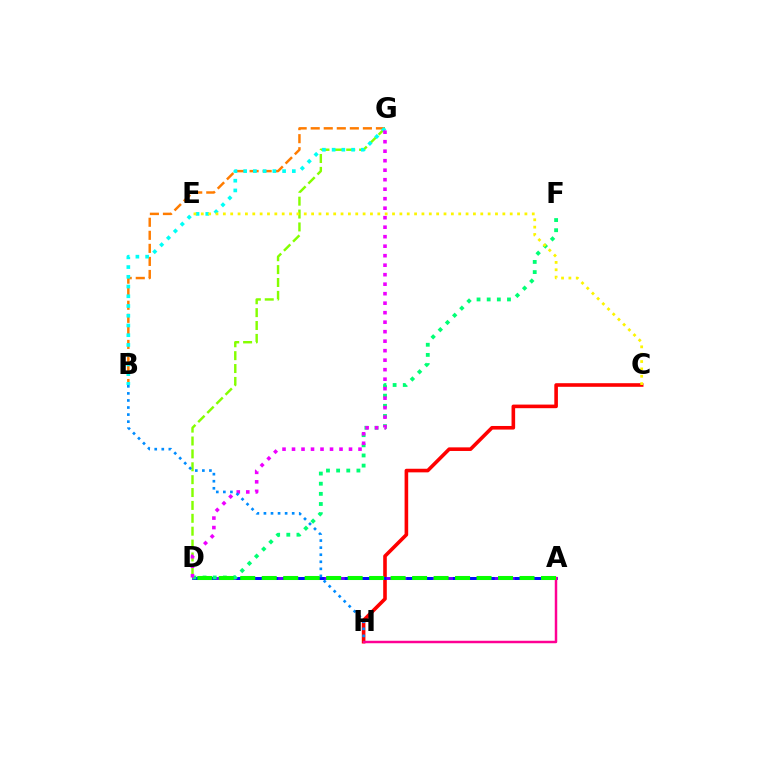{('B', 'G'): [{'color': '#ff7c00', 'line_style': 'dashed', 'thickness': 1.77}, {'color': '#00fff6', 'line_style': 'dotted', 'thickness': 2.64}], ('C', 'H'): [{'color': '#ff0000', 'line_style': 'solid', 'thickness': 2.59}], ('A', 'D'): [{'color': '#7200ff', 'line_style': 'solid', 'thickness': 2.11}, {'color': '#0010ff', 'line_style': 'dashed', 'thickness': 2.1}, {'color': '#08ff00', 'line_style': 'dashed', 'thickness': 2.92}], ('A', 'H'): [{'color': '#ff0094', 'line_style': 'solid', 'thickness': 1.78}], ('D', 'G'): [{'color': '#84ff00', 'line_style': 'dashed', 'thickness': 1.75}, {'color': '#ee00ff', 'line_style': 'dotted', 'thickness': 2.58}], ('D', 'F'): [{'color': '#00ff74', 'line_style': 'dotted', 'thickness': 2.76}], ('B', 'H'): [{'color': '#008cff', 'line_style': 'dotted', 'thickness': 1.92}], ('C', 'E'): [{'color': '#fcf500', 'line_style': 'dotted', 'thickness': 2.0}]}